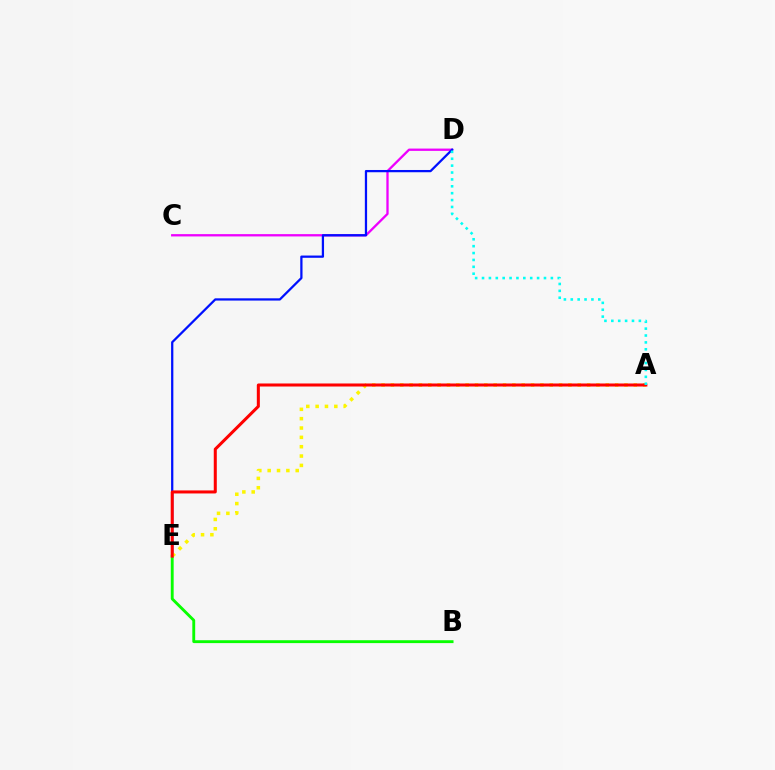{('C', 'D'): [{'color': '#ee00ff', 'line_style': 'solid', 'thickness': 1.66}], ('D', 'E'): [{'color': '#0010ff', 'line_style': 'solid', 'thickness': 1.62}], ('B', 'E'): [{'color': '#08ff00', 'line_style': 'solid', 'thickness': 2.07}], ('A', 'E'): [{'color': '#fcf500', 'line_style': 'dotted', 'thickness': 2.54}, {'color': '#ff0000', 'line_style': 'solid', 'thickness': 2.18}], ('A', 'D'): [{'color': '#00fff6', 'line_style': 'dotted', 'thickness': 1.87}]}